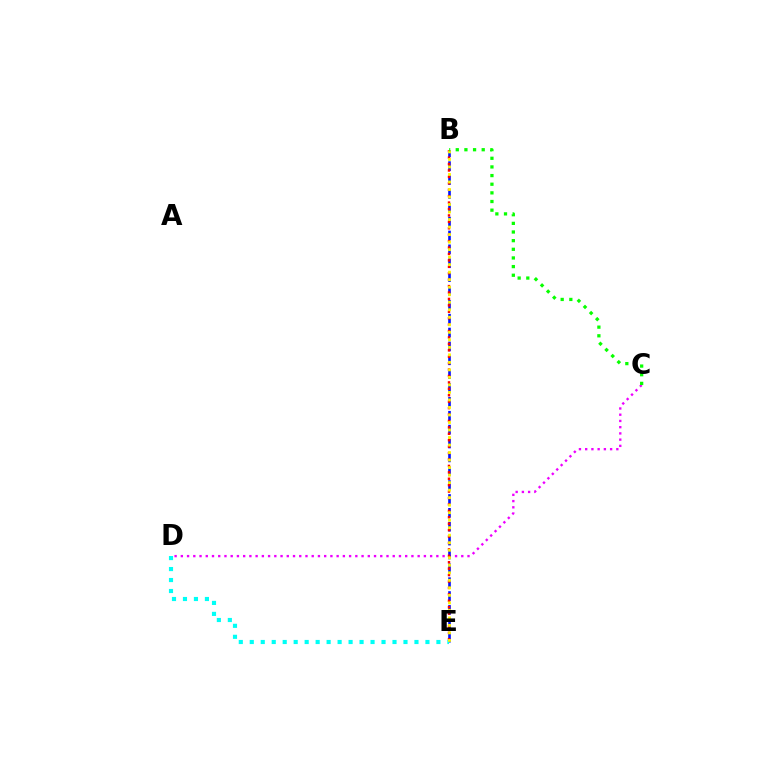{('C', 'D'): [{'color': '#ee00ff', 'line_style': 'dotted', 'thickness': 1.69}], ('B', 'E'): [{'color': '#0010ff', 'line_style': 'dashed', 'thickness': 1.88}, {'color': '#ff0000', 'line_style': 'dotted', 'thickness': 1.74}, {'color': '#fcf500', 'line_style': 'dotted', 'thickness': 2.04}], ('D', 'E'): [{'color': '#00fff6', 'line_style': 'dotted', 'thickness': 2.98}], ('B', 'C'): [{'color': '#08ff00', 'line_style': 'dotted', 'thickness': 2.35}]}